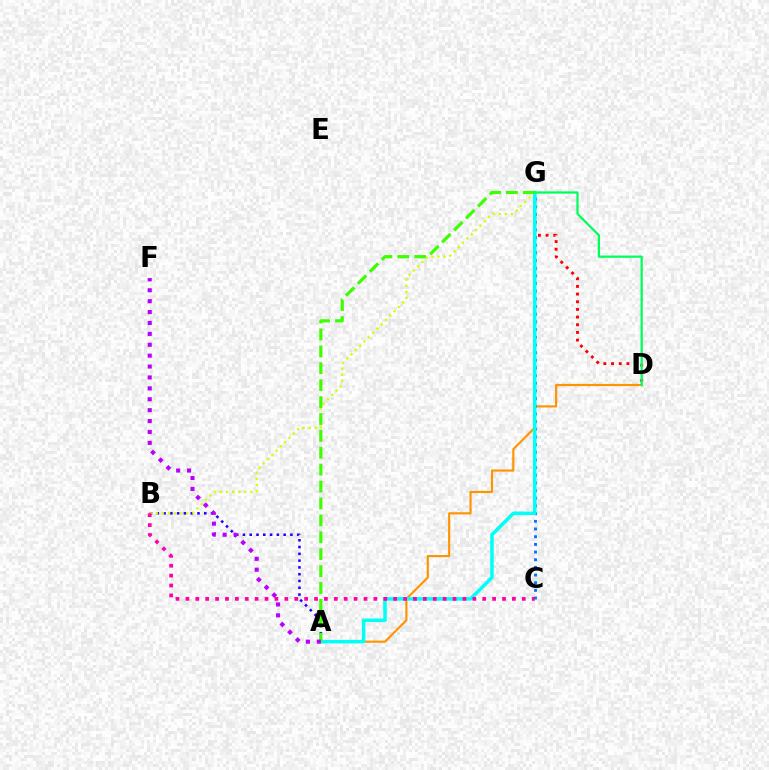{('A', 'D'): [{'color': '#ff9400', 'line_style': 'solid', 'thickness': 1.56}], ('A', 'B'): [{'color': '#2500ff', 'line_style': 'dotted', 'thickness': 1.84}], ('D', 'G'): [{'color': '#ff0000', 'line_style': 'dotted', 'thickness': 2.08}, {'color': '#00ff5c', 'line_style': 'solid', 'thickness': 1.63}], ('B', 'G'): [{'color': '#d1ff00', 'line_style': 'dotted', 'thickness': 1.65}], ('C', 'G'): [{'color': '#0074ff', 'line_style': 'dotted', 'thickness': 2.08}], ('A', 'G'): [{'color': '#00fff6', 'line_style': 'solid', 'thickness': 2.53}, {'color': '#3dff00', 'line_style': 'dashed', 'thickness': 2.3}], ('B', 'C'): [{'color': '#ff00ac', 'line_style': 'dotted', 'thickness': 2.69}], ('A', 'F'): [{'color': '#b900ff', 'line_style': 'dotted', 'thickness': 2.96}]}